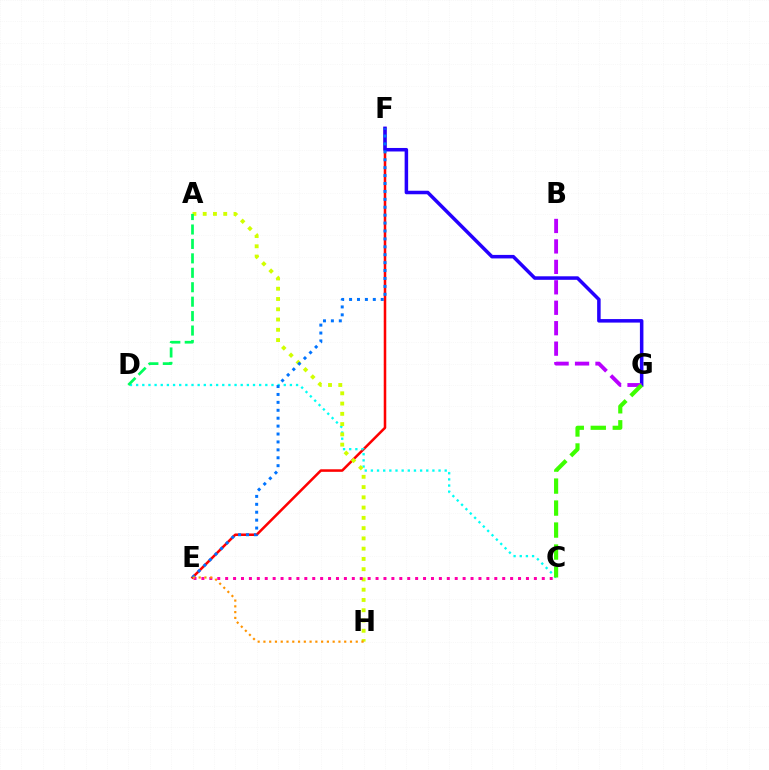{('E', 'F'): [{'color': '#ff0000', 'line_style': 'solid', 'thickness': 1.83}, {'color': '#0074ff', 'line_style': 'dotted', 'thickness': 2.15}], ('C', 'D'): [{'color': '#00fff6', 'line_style': 'dotted', 'thickness': 1.67}], ('A', 'H'): [{'color': '#d1ff00', 'line_style': 'dotted', 'thickness': 2.79}], ('F', 'G'): [{'color': '#2500ff', 'line_style': 'solid', 'thickness': 2.53}], ('B', 'G'): [{'color': '#b900ff', 'line_style': 'dashed', 'thickness': 2.78}], ('A', 'D'): [{'color': '#00ff5c', 'line_style': 'dashed', 'thickness': 1.96}], ('C', 'G'): [{'color': '#3dff00', 'line_style': 'dashed', 'thickness': 2.99}], ('C', 'E'): [{'color': '#ff00ac', 'line_style': 'dotted', 'thickness': 2.15}], ('E', 'H'): [{'color': '#ff9400', 'line_style': 'dotted', 'thickness': 1.57}]}